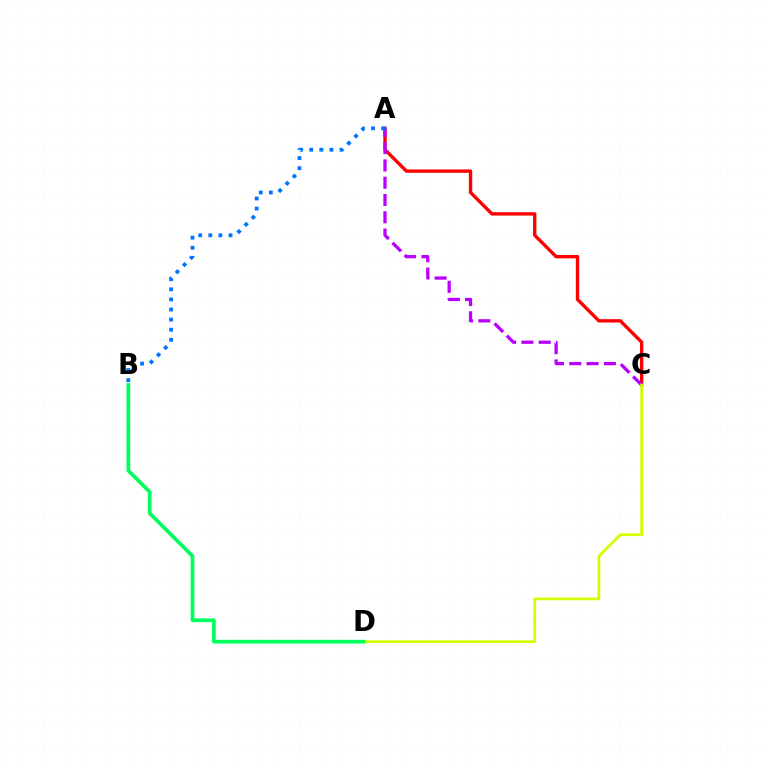{('A', 'C'): [{'color': '#ff0000', 'line_style': 'solid', 'thickness': 2.42}, {'color': '#b900ff', 'line_style': 'dashed', 'thickness': 2.35}], ('C', 'D'): [{'color': '#d1ff00', 'line_style': 'solid', 'thickness': 1.97}], ('A', 'B'): [{'color': '#0074ff', 'line_style': 'dotted', 'thickness': 2.74}], ('B', 'D'): [{'color': '#00ff5c', 'line_style': 'solid', 'thickness': 2.68}]}